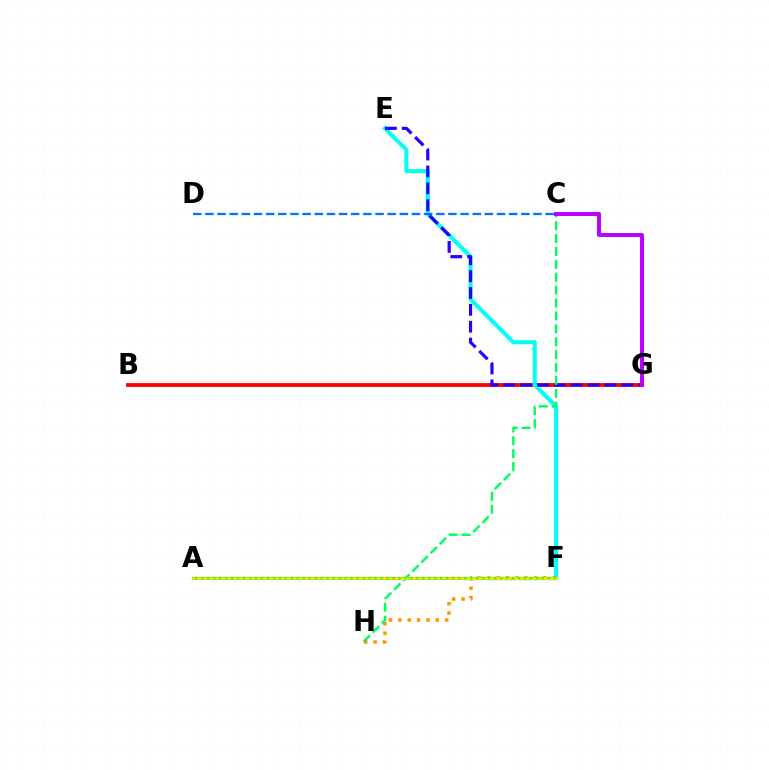{('A', 'F'): [{'color': '#ff00ac', 'line_style': 'solid', 'thickness': 2.28}, {'color': '#d1ff00', 'line_style': 'solid', 'thickness': 1.94}, {'color': '#3dff00', 'line_style': 'dotted', 'thickness': 1.62}], ('B', 'G'): [{'color': '#ff0000', 'line_style': 'solid', 'thickness': 2.74}], ('E', 'F'): [{'color': '#00fff6', 'line_style': 'solid', 'thickness': 2.91}], ('E', 'G'): [{'color': '#2500ff', 'line_style': 'dashed', 'thickness': 2.29}], ('F', 'H'): [{'color': '#ff9400', 'line_style': 'dotted', 'thickness': 2.54}], ('C', 'H'): [{'color': '#00ff5c', 'line_style': 'dashed', 'thickness': 1.75}], ('C', 'D'): [{'color': '#0074ff', 'line_style': 'dashed', 'thickness': 1.65}], ('C', 'G'): [{'color': '#b900ff', 'line_style': 'solid', 'thickness': 2.85}]}